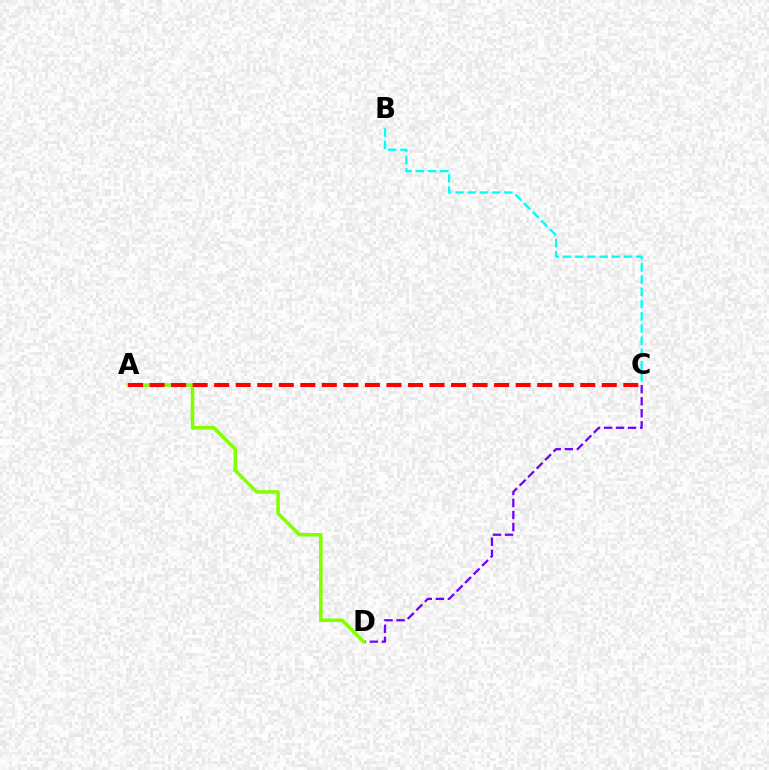{('C', 'D'): [{'color': '#7200ff', 'line_style': 'dashed', 'thickness': 1.63}], ('A', 'D'): [{'color': '#84ff00', 'line_style': 'solid', 'thickness': 2.56}], ('B', 'C'): [{'color': '#00fff6', 'line_style': 'dashed', 'thickness': 1.66}], ('A', 'C'): [{'color': '#ff0000', 'line_style': 'dashed', 'thickness': 2.93}]}